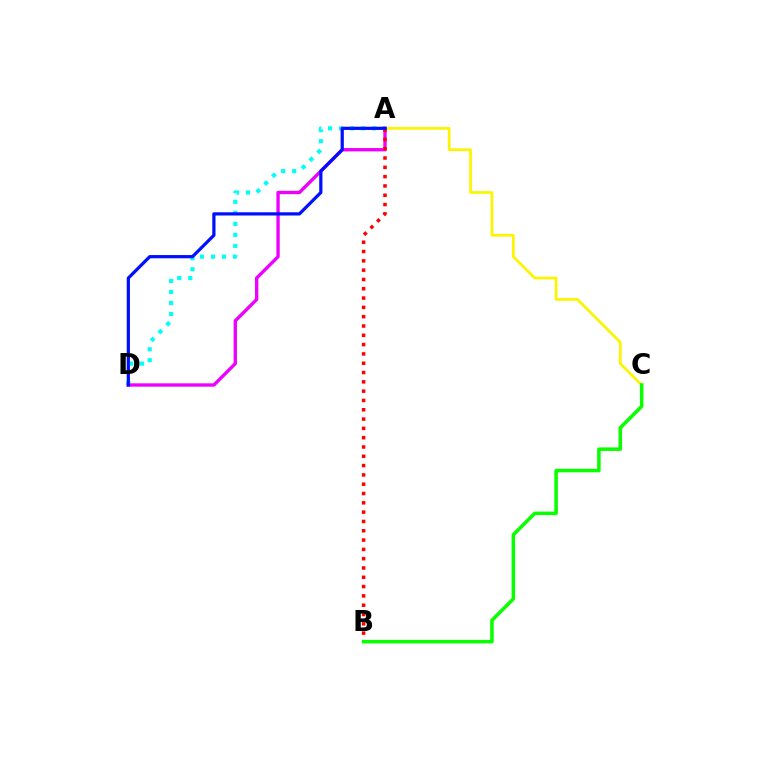{('A', 'C'): [{'color': '#fcf500', 'line_style': 'solid', 'thickness': 1.97}], ('A', 'D'): [{'color': '#00fff6', 'line_style': 'dotted', 'thickness': 2.99}, {'color': '#ee00ff', 'line_style': 'solid', 'thickness': 2.41}, {'color': '#0010ff', 'line_style': 'solid', 'thickness': 2.32}], ('A', 'B'): [{'color': '#ff0000', 'line_style': 'dotted', 'thickness': 2.53}], ('B', 'C'): [{'color': '#08ff00', 'line_style': 'solid', 'thickness': 2.53}]}